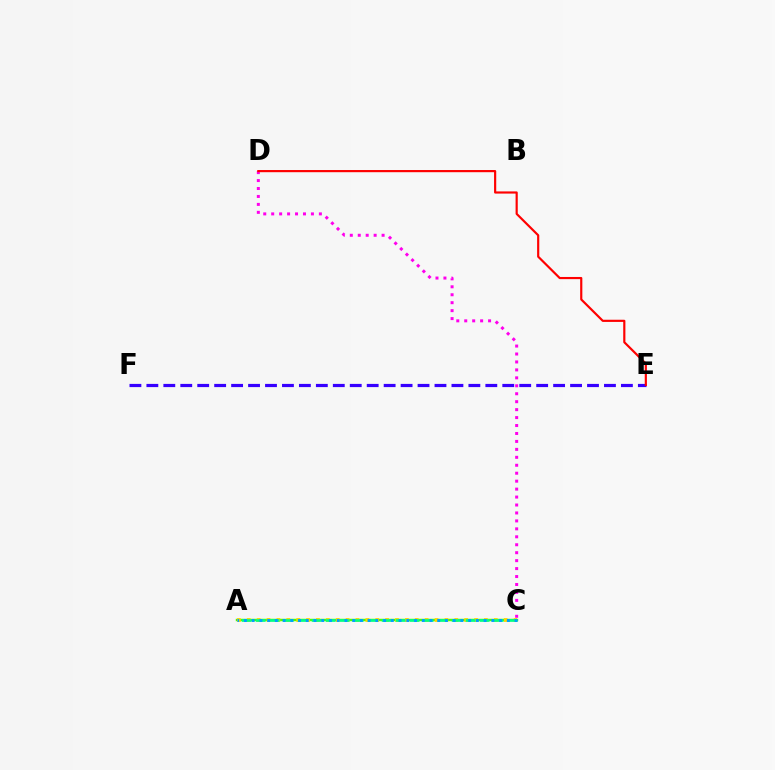{('A', 'C'): [{'color': '#4fff00', 'line_style': 'solid', 'thickness': 1.76}, {'color': '#ffd500', 'line_style': 'dotted', 'thickness': 2.69}, {'color': '#00ff86', 'line_style': 'dashed', 'thickness': 1.9}, {'color': '#009eff', 'line_style': 'dotted', 'thickness': 2.1}], ('E', 'F'): [{'color': '#3700ff', 'line_style': 'dashed', 'thickness': 2.3}], ('C', 'D'): [{'color': '#ff00ed', 'line_style': 'dotted', 'thickness': 2.16}], ('D', 'E'): [{'color': '#ff0000', 'line_style': 'solid', 'thickness': 1.56}]}